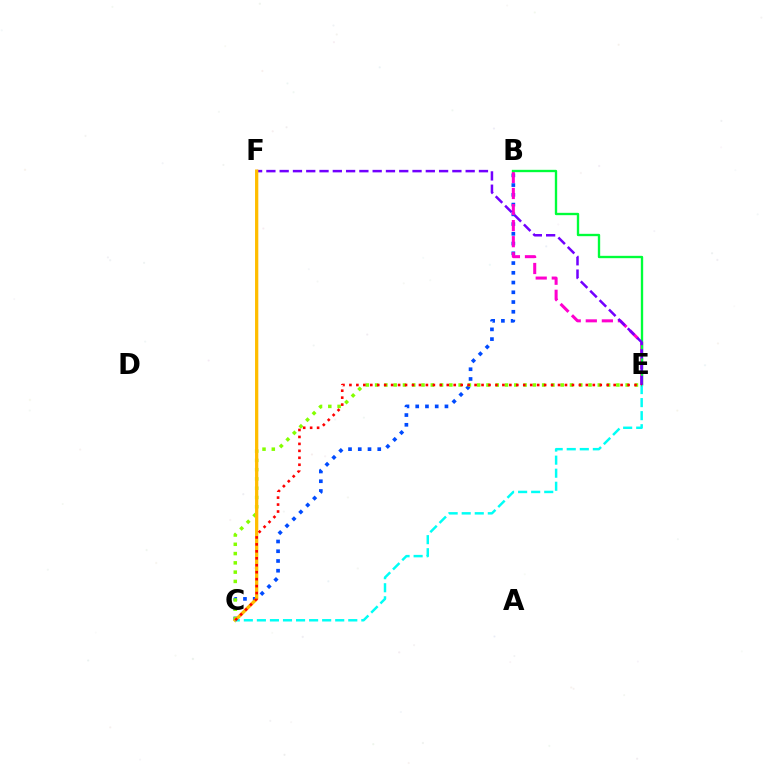{('B', 'C'): [{'color': '#004bff', 'line_style': 'dotted', 'thickness': 2.65}], ('B', 'E'): [{'color': '#ff00cf', 'line_style': 'dashed', 'thickness': 2.18}, {'color': '#00ff39', 'line_style': 'solid', 'thickness': 1.69}], ('C', 'E'): [{'color': '#84ff00', 'line_style': 'dotted', 'thickness': 2.52}, {'color': '#00fff6', 'line_style': 'dashed', 'thickness': 1.77}, {'color': '#ff0000', 'line_style': 'dotted', 'thickness': 1.89}], ('E', 'F'): [{'color': '#7200ff', 'line_style': 'dashed', 'thickness': 1.8}], ('C', 'F'): [{'color': '#ffbd00', 'line_style': 'solid', 'thickness': 2.36}]}